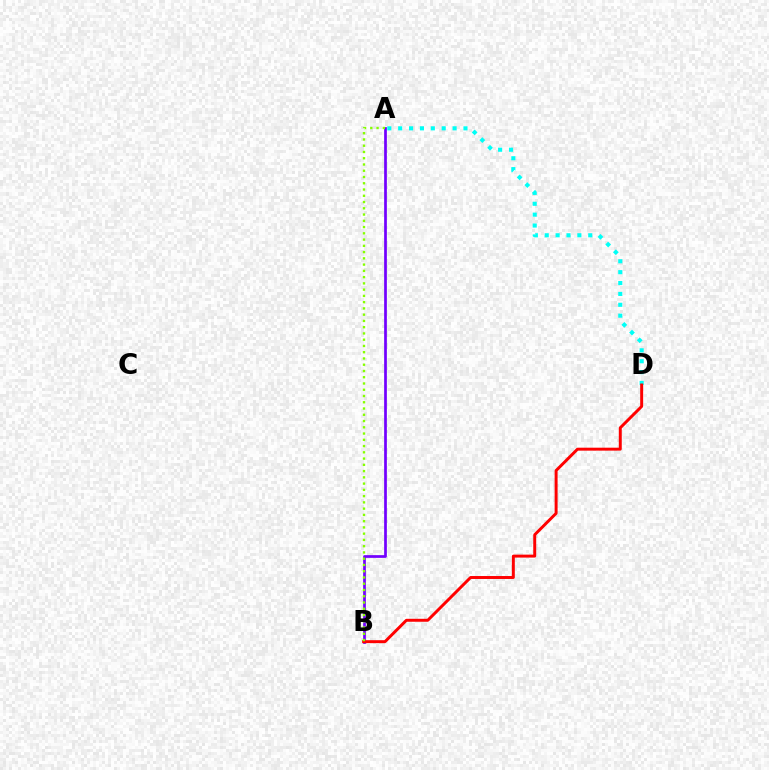{('A', 'B'): [{'color': '#7200ff', 'line_style': 'solid', 'thickness': 1.96}, {'color': '#84ff00', 'line_style': 'dotted', 'thickness': 1.7}], ('A', 'D'): [{'color': '#00fff6', 'line_style': 'dotted', 'thickness': 2.96}], ('B', 'D'): [{'color': '#ff0000', 'line_style': 'solid', 'thickness': 2.13}]}